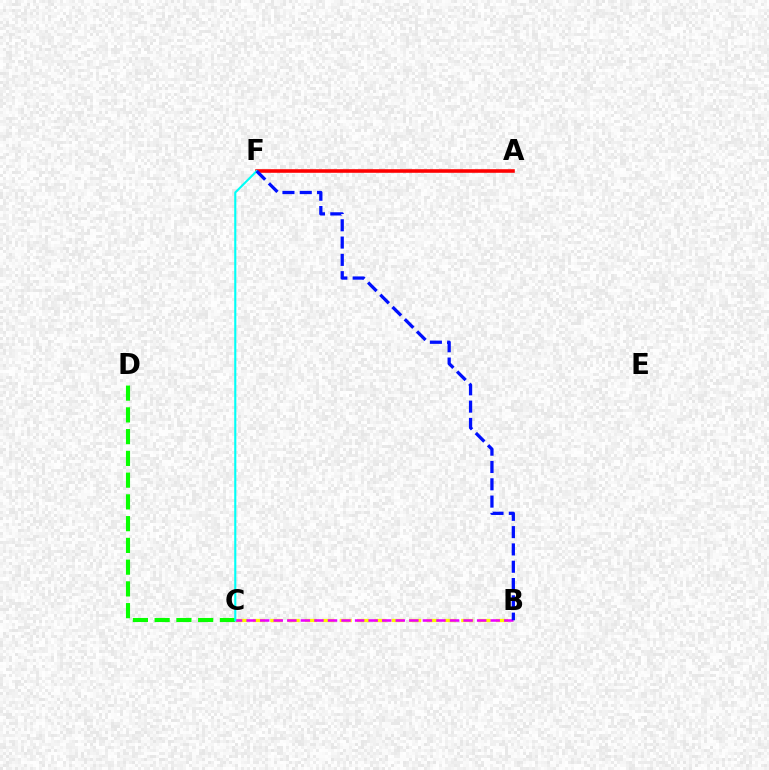{('A', 'F'): [{'color': '#ff0000', 'line_style': 'solid', 'thickness': 2.58}], ('B', 'C'): [{'color': '#fcf500', 'line_style': 'dashed', 'thickness': 2.36}, {'color': '#ee00ff', 'line_style': 'dashed', 'thickness': 1.84}], ('C', 'D'): [{'color': '#08ff00', 'line_style': 'dashed', 'thickness': 2.95}], ('C', 'F'): [{'color': '#00fff6', 'line_style': 'solid', 'thickness': 1.52}], ('B', 'F'): [{'color': '#0010ff', 'line_style': 'dashed', 'thickness': 2.35}]}